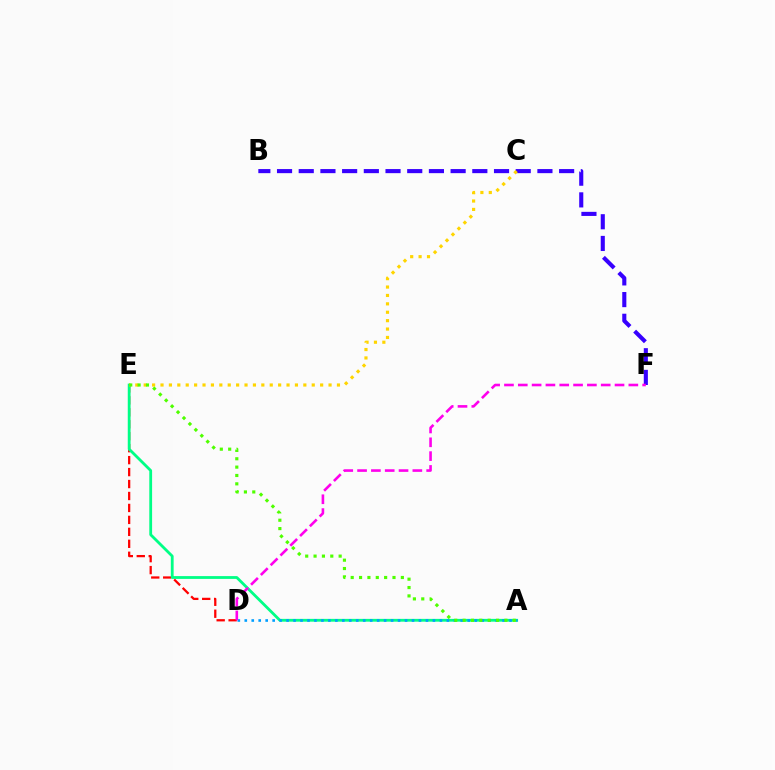{('B', 'F'): [{'color': '#3700ff', 'line_style': 'dashed', 'thickness': 2.95}], ('D', 'E'): [{'color': '#ff0000', 'line_style': 'dashed', 'thickness': 1.62}], ('A', 'E'): [{'color': '#00ff86', 'line_style': 'solid', 'thickness': 2.02}, {'color': '#4fff00', 'line_style': 'dotted', 'thickness': 2.27}], ('C', 'E'): [{'color': '#ffd500', 'line_style': 'dotted', 'thickness': 2.28}], ('A', 'D'): [{'color': '#009eff', 'line_style': 'dotted', 'thickness': 1.89}], ('D', 'F'): [{'color': '#ff00ed', 'line_style': 'dashed', 'thickness': 1.88}]}